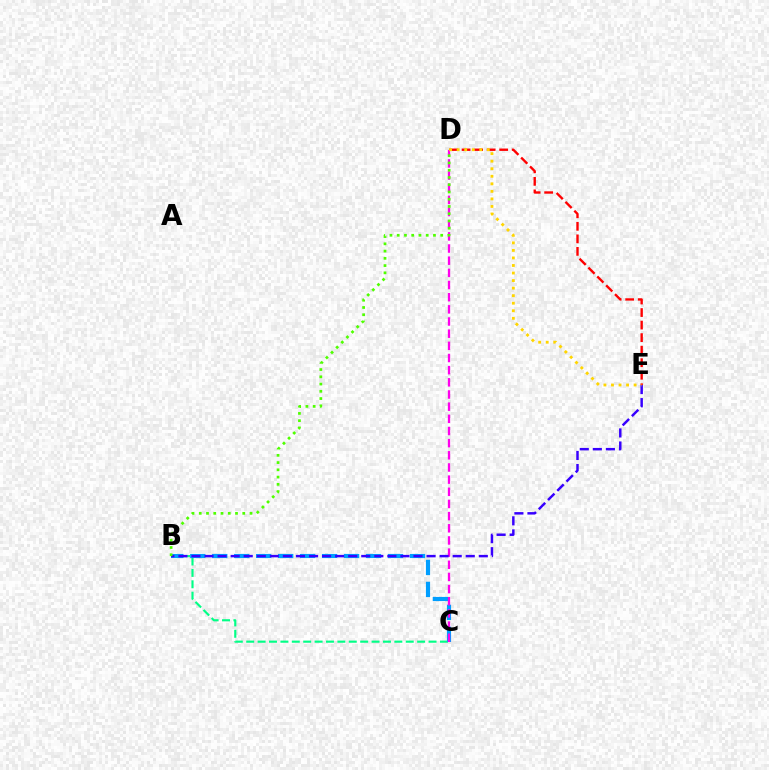{('B', 'C'): [{'color': '#00ff86', 'line_style': 'dashed', 'thickness': 1.55}, {'color': '#009eff', 'line_style': 'dashed', 'thickness': 2.98}], ('D', 'E'): [{'color': '#ff0000', 'line_style': 'dashed', 'thickness': 1.7}, {'color': '#ffd500', 'line_style': 'dotted', 'thickness': 2.05}], ('C', 'D'): [{'color': '#ff00ed', 'line_style': 'dashed', 'thickness': 1.65}], ('B', 'E'): [{'color': '#3700ff', 'line_style': 'dashed', 'thickness': 1.77}], ('B', 'D'): [{'color': '#4fff00', 'line_style': 'dotted', 'thickness': 1.97}]}